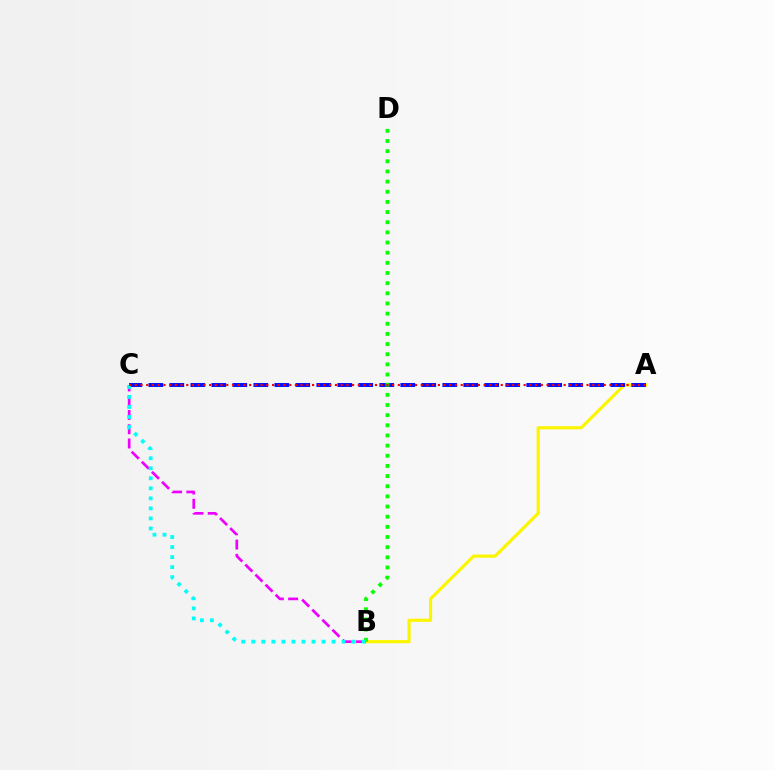{('A', 'B'): [{'color': '#fcf500', 'line_style': 'solid', 'thickness': 2.28}], ('A', 'C'): [{'color': '#0010ff', 'line_style': 'dashed', 'thickness': 2.85}, {'color': '#ff0000', 'line_style': 'dotted', 'thickness': 1.55}], ('B', 'C'): [{'color': '#ee00ff', 'line_style': 'dashed', 'thickness': 1.94}, {'color': '#00fff6', 'line_style': 'dotted', 'thickness': 2.73}], ('B', 'D'): [{'color': '#08ff00', 'line_style': 'dotted', 'thickness': 2.76}]}